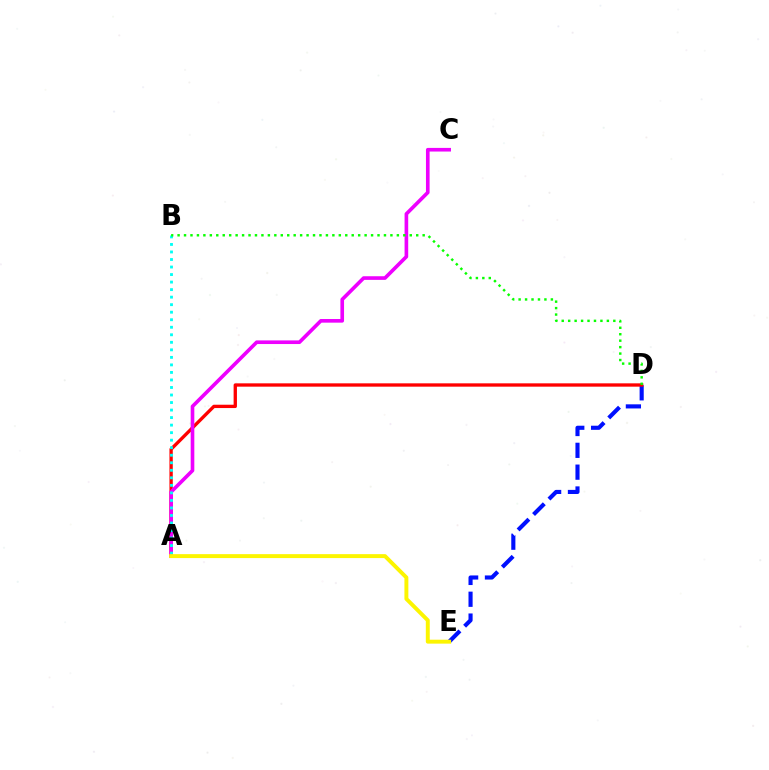{('D', 'E'): [{'color': '#0010ff', 'line_style': 'dashed', 'thickness': 2.97}], ('A', 'D'): [{'color': '#ff0000', 'line_style': 'solid', 'thickness': 2.4}], ('A', 'C'): [{'color': '#ee00ff', 'line_style': 'solid', 'thickness': 2.62}], ('A', 'B'): [{'color': '#00fff6', 'line_style': 'dotted', 'thickness': 2.05}], ('B', 'D'): [{'color': '#08ff00', 'line_style': 'dotted', 'thickness': 1.75}], ('A', 'E'): [{'color': '#fcf500', 'line_style': 'solid', 'thickness': 2.83}]}